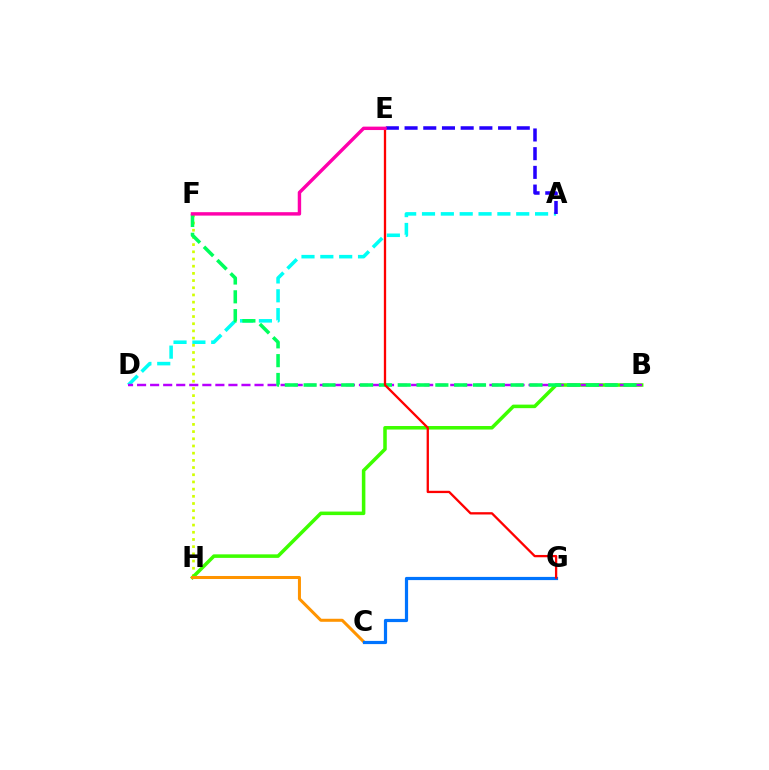{('A', 'D'): [{'color': '#00fff6', 'line_style': 'dashed', 'thickness': 2.56}], ('F', 'H'): [{'color': '#d1ff00', 'line_style': 'dotted', 'thickness': 1.95}], ('B', 'H'): [{'color': '#3dff00', 'line_style': 'solid', 'thickness': 2.54}], ('C', 'H'): [{'color': '#ff9400', 'line_style': 'solid', 'thickness': 2.18}], ('C', 'G'): [{'color': '#0074ff', 'line_style': 'solid', 'thickness': 2.3}], ('B', 'D'): [{'color': '#b900ff', 'line_style': 'dashed', 'thickness': 1.77}], ('A', 'E'): [{'color': '#2500ff', 'line_style': 'dashed', 'thickness': 2.54}], ('B', 'F'): [{'color': '#00ff5c', 'line_style': 'dashed', 'thickness': 2.56}], ('E', 'G'): [{'color': '#ff0000', 'line_style': 'solid', 'thickness': 1.66}], ('E', 'F'): [{'color': '#ff00ac', 'line_style': 'solid', 'thickness': 2.46}]}